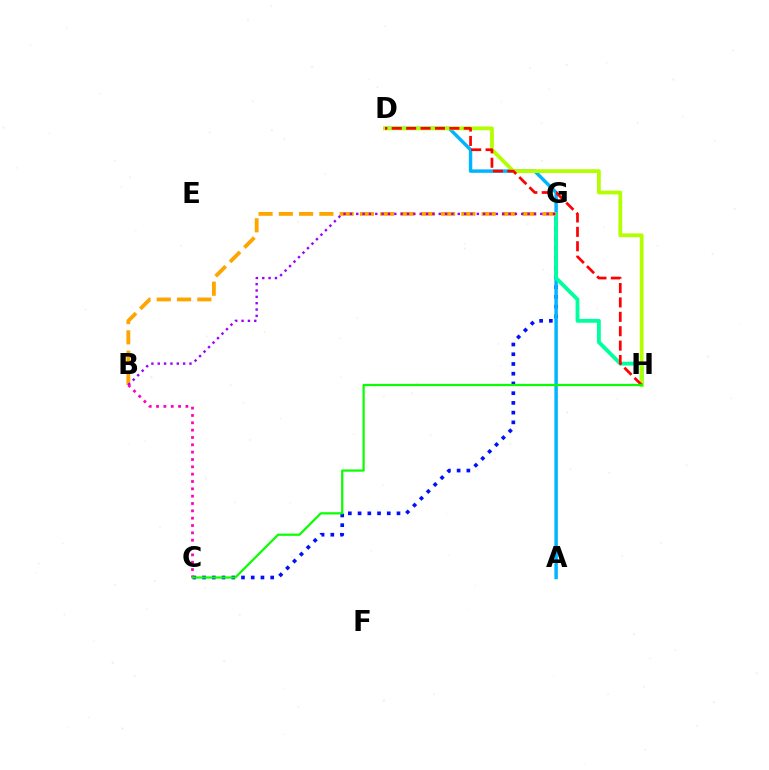{('C', 'G'): [{'color': '#0010ff', 'line_style': 'dotted', 'thickness': 2.64}], ('A', 'D'): [{'color': '#00b5ff', 'line_style': 'solid', 'thickness': 2.48}], ('G', 'H'): [{'color': '#00ff9d', 'line_style': 'solid', 'thickness': 2.76}], ('B', 'G'): [{'color': '#ffa500', 'line_style': 'dashed', 'thickness': 2.76}, {'color': '#9b00ff', 'line_style': 'dotted', 'thickness': 1.72}], ('D', 'H'): [{'color': '#b3ff00', 'line_style': 'solid', 'thickness': 2.72}, {'color': '#ff0000', 'line_style': 'dashed', 'thickness': 1.96}], ('B', 'C'): [{'color': '#ff00bd', 'line_style': 'dotted', 'thickness': 1.99}], ('C', 'H'): [{'color': '#08ff00', 'line_style': 'solid', 'thickness': 1.6}]}